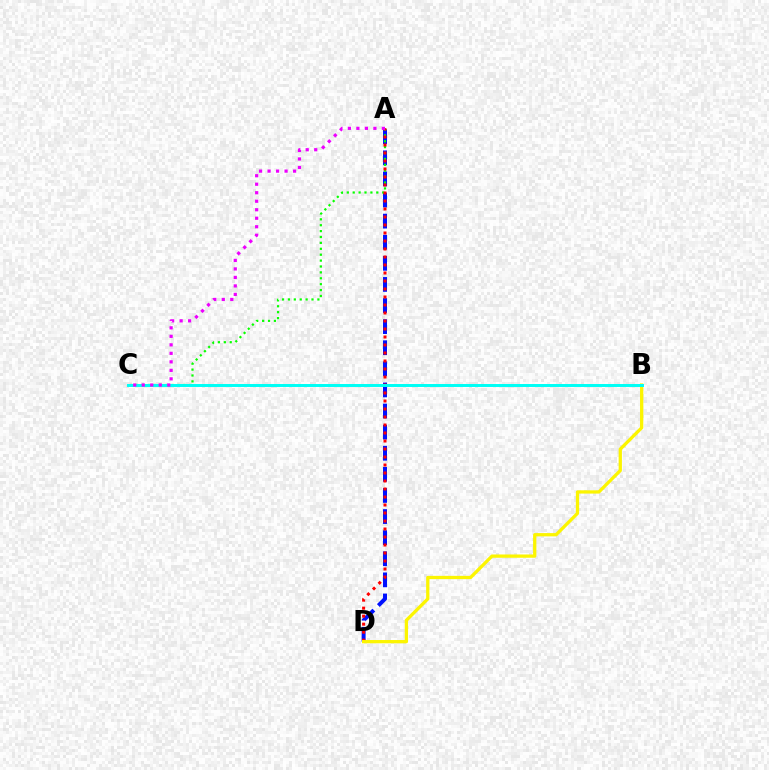{('A', 'D'): [{'color': '#0010ff', 'line_style': 'dashed', 'thickness': 2.87}, {'color': '#ff0000', 'line_style': 'dotted', 'thickness': 2.17}], ('A', 'C'): [{'color': '#08ff00', 'line_style': 'dotted', 'thickness': 1.6}, {'color': '#ee00ff', 'line_style': 'dotted', 'thickness': 2.31}], ('B', 'D'): [{'color': '#fcf500', 'line_style': 'solid', 'thickness': 2.36}], ('B', 'C'): [{'color': '#00fff6', 'line_style': 'solid', 'thickness': 2.14}]}